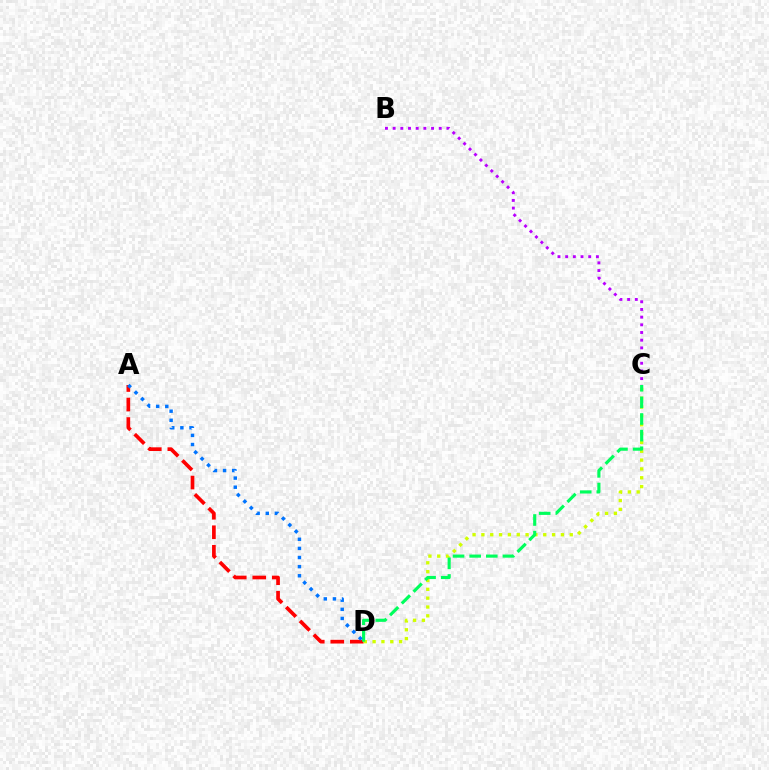{('A', 'D'): [{'color': '#ff0000', 'line_style': 'dashed', 'thickness': 2.65}, {'color': '#0074ff', 'line_style': 'dotted', 'thickness': 2.48}], ('C', 'D'): [{'color': '#d1ff00', 'line_style': 'dotted', 'thickness': 2.4}, {'color': '#00ff5c', 'line_style': 'dashed', 'thickness': 2.26}], ('B', 'C'): [{'color': '#b900ff', 'line_style': 'dotted', 'thickness': 2.09}]}